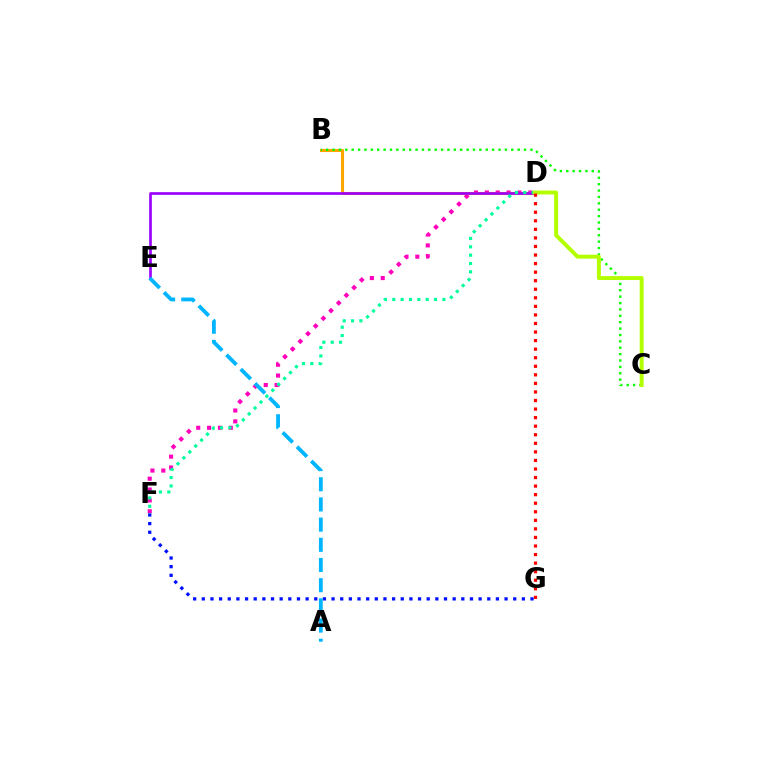{('D', 'F'): [{'color': '#ff00bd', 'line_style': 'dotted', 'thickness': 2.95}, {'color': '#00ff9d', 'line_style': 'dotted', 'thickness': 2.27}], ('B', 'D'): [{'color': '#ffa500', 'line_style': 'solid', 'thickness': 2.21}], ('F', 'G'): [{'color': '#0010ff', 'line_style': 'dotted', 'thickness': 2.35}], ('B', 'C'): [{'color': '#08ff00', 'line_style': 'dotted', 'thickness': 1.73}], ('D', 'E'): [{'color': '#9b00ff', 'line_style': 'solid', 'thickness': 1.92}], ('C', 'D'): [{'color': '#b3ff00', 'line_style': 'solid', 'thickness': 2.83}], ('D', 'G'): [{'color': '#ff0000', 'line_style': 'dotted', 'thickness': 2.33}], ('A', 'E'): [{'color': '#00b5ff', 'line_style': 'dashed', 'thickness': 2.74}]}